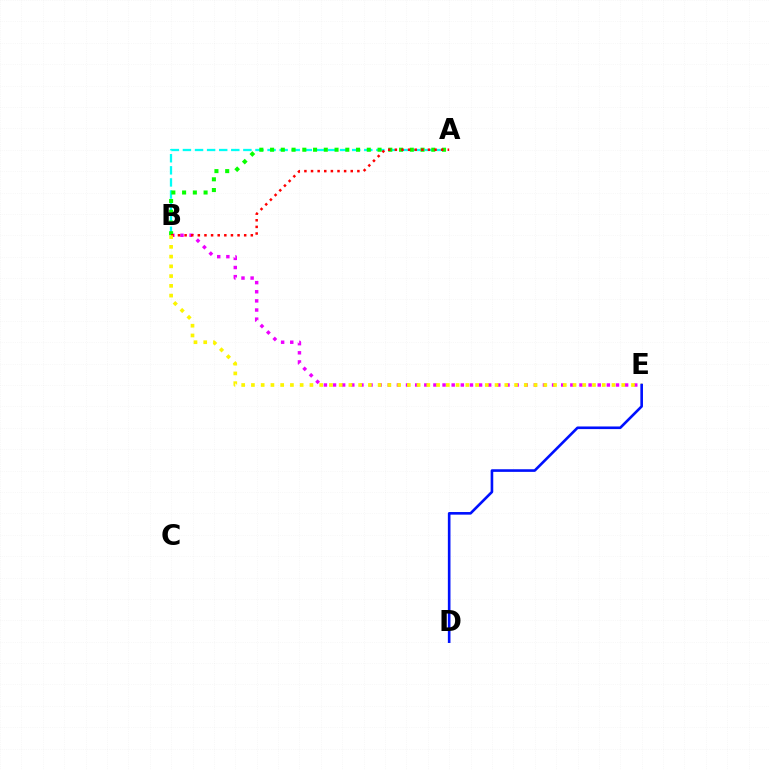{('B', 'E'): [{'color': '#ee00ff', 'line_style': 'dotted', 'thickness': 2.48}, {'color': '#fcf500', 'line_style': 'dotted', 'thickness': 2.65}], ('A', 'B'): [{'color': '#00fff6', 'line_style': 'dashed', 'thickness': 1.64}, {'color': '#08ff00', 'line_style': 'dotted', 'thickness': 2.92}, {'color': '#ff0000', 'line_style': 'dotted', 'thickness': 1.8}], ('D', 'E'): [{'color': '#0010ff', 'line_style': 'solid', 'thickness': 1.89}]}